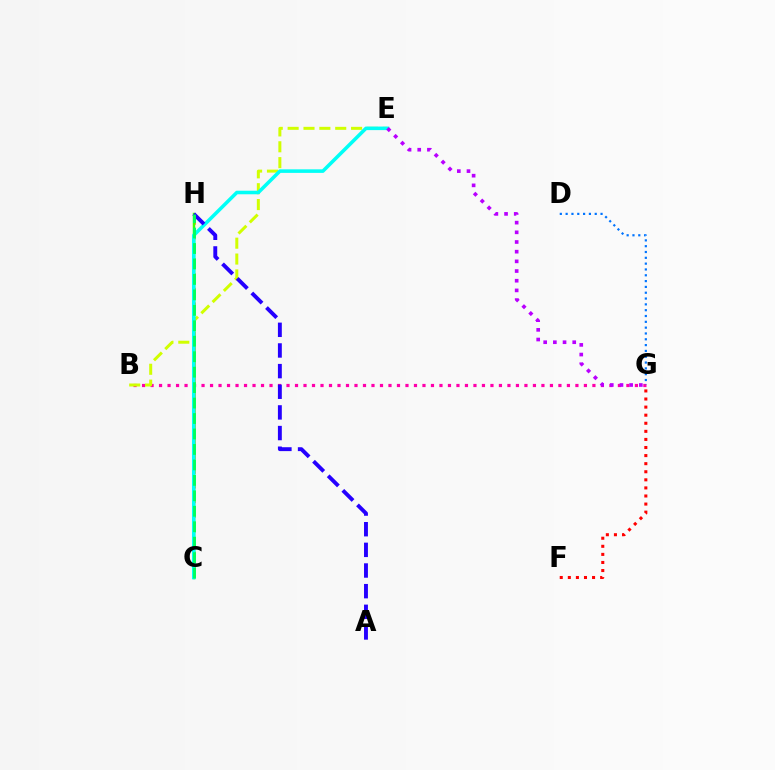{('F', 'G'): [{'color': '#ff0000', 'line_style': 'dotted', 'thickness': 2.2}], ('C', 'H'): [{'color': '#ff9400', 'line_style': 'dashed', 'thickness': 1.99}, {'color': '#3dff00', 'line_style': 'solid', 'thickness': 1.78}, {'color': '#00ff5c', 'line_style': 'dashed', 'thickness': 2.1}], ('B', 'G'): [{'color': '#ff00ac', 'line_style': 'dotted', 'thickness': 2.31}], ('B', 'E'): [{'color': '#d1ff00', 'line_style': 'dashed', 'thickness': 2.15}], ('D', 'G'): [{'color': '#0074ff', 'line_style': 'dotted', 'thickness': 1.58}], ('C', 'E'): [{'color': '#00fff6', 'line_style': 'solid', 'thickness': 2.56}], ('A', 'H'): [{'color': '#2500ff', 'line_style': 'dashed', 'thickness': 2.81}], ('E', 'G'): [{'color': '#b900ff', 'line_style': 'dotted', 'thickness': 2.63}]}